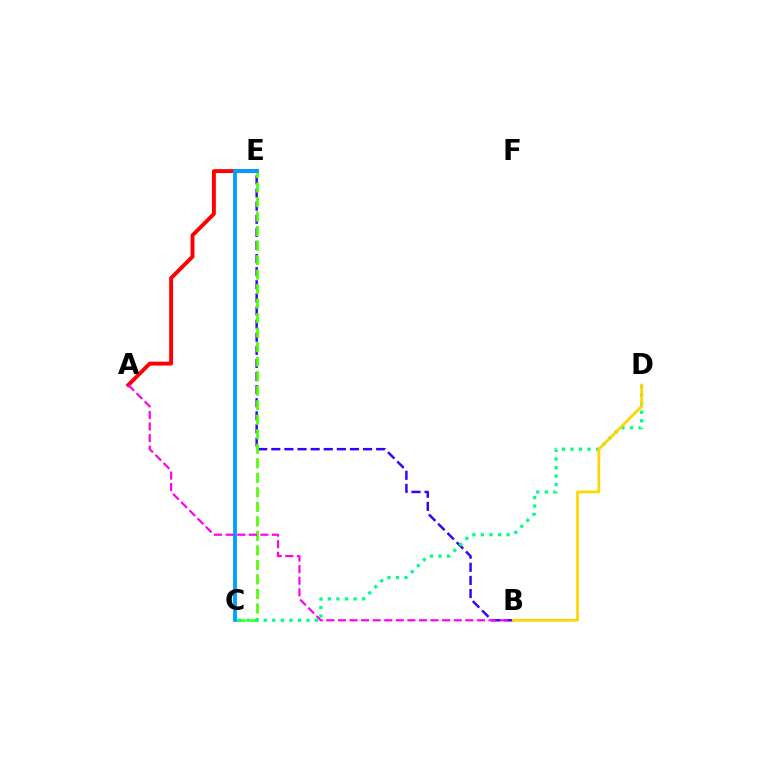{('A', 'E'): [{'color': '#ff0000', 'line_style': 'solid', 'thickness': 2.81}], ('B', 'E'): [{'color': '#3700ff', 'line_style': 'dashed', 'thickness': 1.78}], ('C', 'E'): [{'color': '#4fff00', 'line_style': 'dashed', 'thickness': 1.97}, {'color': '#009eff', 'line_style': 'solid', 'thickness': 2.73}], ('C', 'D'): [{'color': '#00ff86', 'line_style': 'dotted', 'thickness': 2.32}], ('A', 'B'): [{'color': '#ff00ed', 'line_style': 'dashed', 'thickness': 1.57}], ('B', 'D'): [{'color': '#ffd500', 'line_style': 'solid', 'thickness': 1.95}]}